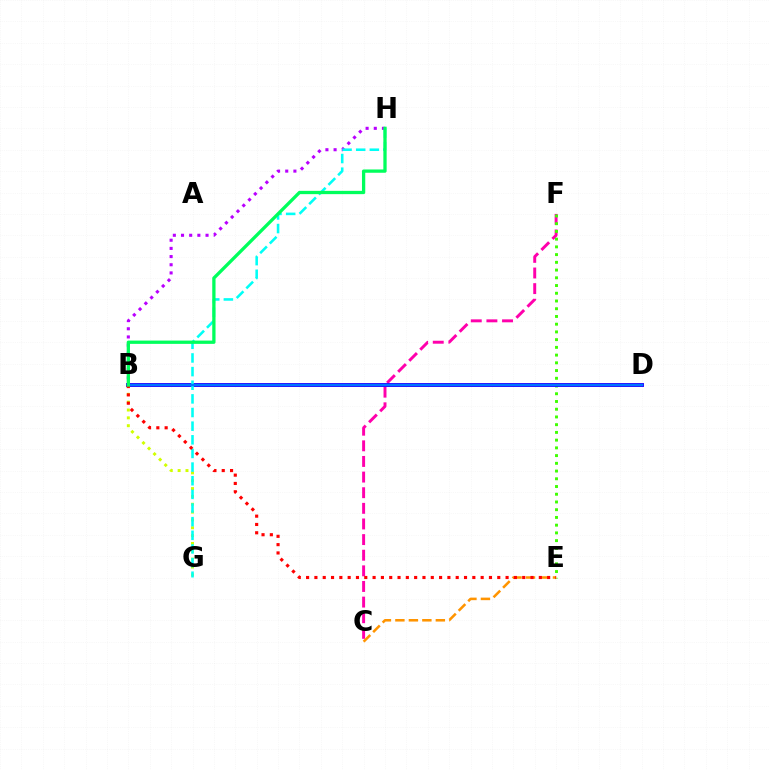{('C', 'F'): [{'color': '#ff00ac', 'line_style': 'dashed', 'thickness': 2.12}], ('B', 'H'): [{'color': '#b900ff', 'line_style': 'dotted', 'thickness': 2.22}, {'color': '#00ff5c', 'line_style': 'solid', 'thickness': 2.37}], ('E', 'F'): [{'color': '#3dff00', 'line_style': 'dotted', 'thickness': 2.1}], ('B', 'G'): [{'color': '#d1ff00', 'line_style': 'dotted', 'thickness': 2.13}], ('C', 'E'): [{'color': '#ff9400', 'line_style': 'dashed', 'thickness': 1.83}], ('B', 'D'): [{'color': '#2500ff', 'line_style': 'solid', 'thickness': 2.81}, {'color': '#0074ff', 'line_style': 'solid', 'thickness': 1.67}], ('G', 'H'): [{'color': '#00fff6', 'line_style': 'dashed', 'thickness': 1.85}], ('B', 'E'): [{'color': '#ff0000', 'line_style': 'dotted', 'thickness': 2.26}]}